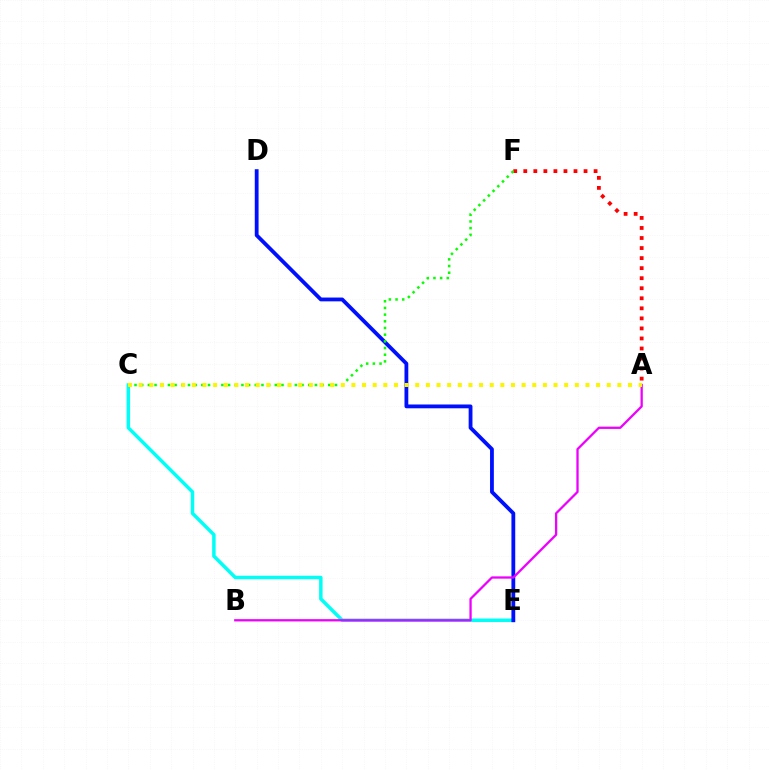{('C', 'E'): [{'color': '#00fff6', 'line_style': 'solid', 'thickness': 2.51}], ('D', 'E'): [{'color': '#0010ff', 'line_style': 'solid', 'thickness': 2.74}], ('A', 'F'): [{'color': '#ff0000', 'line_style': 'dotted', 'thickness': 2.73}], ('A', 'B'): [{'color': '#ee00ff', 'line_style': 'solid', 'thickness': 1.64}], ('C', 'F'): [{'color': '#08ff00', 'line_style': 'dotted', 'thickness': 1.82}], ('A', 'C'): [{'color': '#fcf500', 'line_style': 'dotted', 'thickness': 2.89}]}